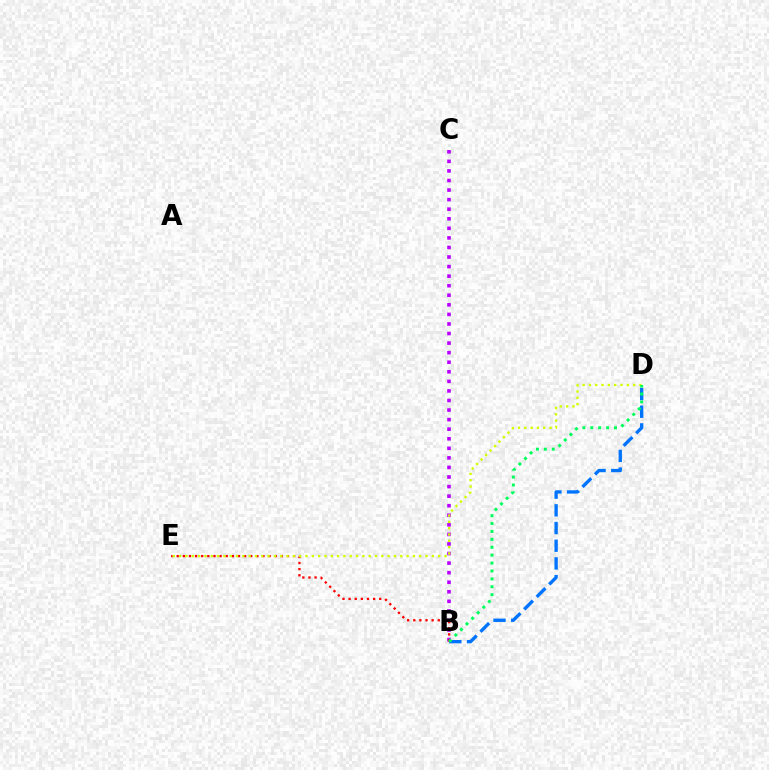{('B', 'C'): [{'color': '#b900ff', 'line_style': 'dotted', 'thickness': 2.6}], ('B', 'E'): [{'color': '#ff0000', 'line_style': 'dotted', 'thickness': 1.66}], ('B', 'D'): [{'color': '#0074ff', 'line_style': 'dashed', 'thickness': 2.4}, {'color': '#00ff5c', 'line_style': 'dotted', 'thickness': 2.15}], ('D', 'E'): [{'color': '#d1ff00', 'line_style': 'dotted', 'thickness': 1.72}]}